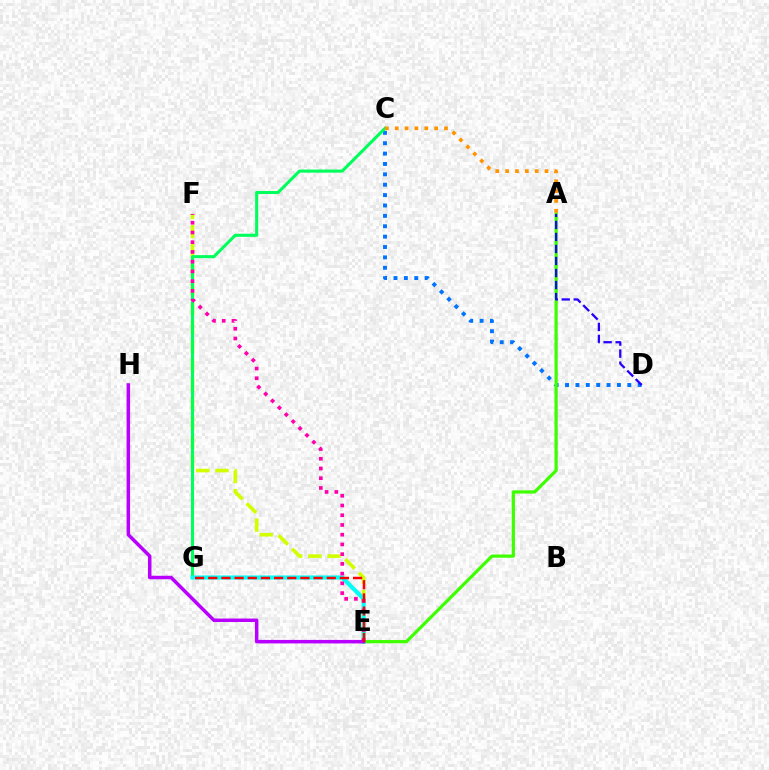{('C', 'D'): [{'color': '#0074ff', 'line_style': 'dotted', 'thickness': 2.82}], ('E', 'F'): [{'color': '#d1ff00', 'line_style': 'dashed', 'thickness': 2.61}, {'color': '#ff00ac', 'line_style': 'dotted', 'thickness': 2.64}], ('C', 'G'): [{'color': '#00ff5c', 'line_style': 'solid', 'thickness': 2.23}], ('E', 'G'): [{'color': '#00fff6', 'line_style': 'solid', 'thickness': 2.95}, {'color': '#ff0000', 'line_style': 'dashed', 'thickness': 1.79}], ('A', 'E'): [{'color': '#3dff00', 'line_style': 'solid', 'thickness': 2.32}], ('E', 'H'): [{'color': '#b900ff', 'line_style': 'solid', 'thickness': 2.51}], ('A', 'C'): [{'color': '#ff9400', 'line_style': 'dotted', 'thickness': 2.68}], ('A', 'D'): [{'color': '#2500ff', 'line_style': 'dashed', 'thickness': 1.63}]}